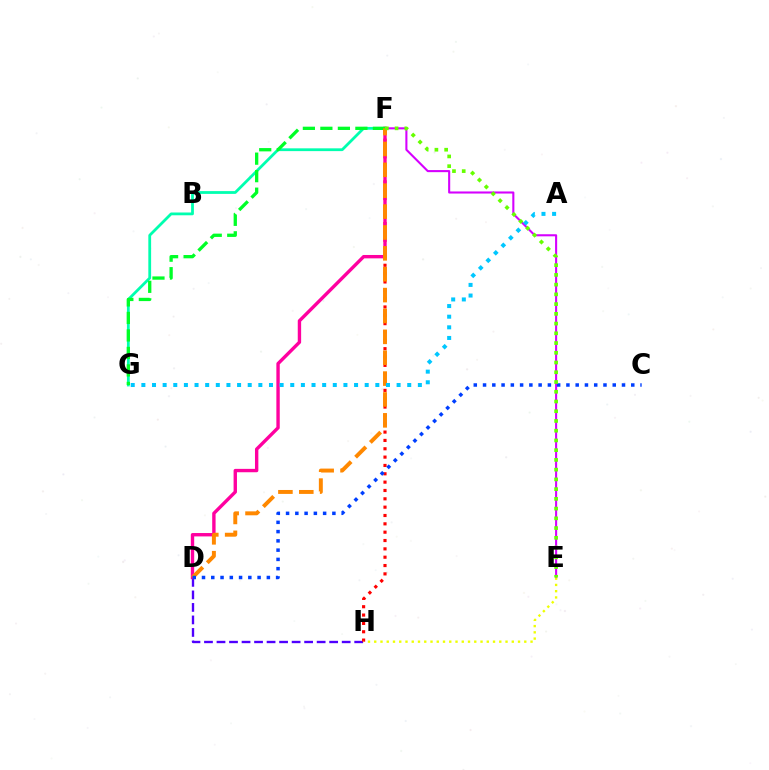{('F', 'G'): [{'color': '#00ffaf', 'line_style': 'solid', 'thickness': 2.01}, {'color': '#00ff27', 'line_style': 'dashed', 'thickness': 2.38}], ('D', 'H'): [{'color': '#4f00ff', 'line_style': 'dashed', 'thickness': 1.7}], ('E', 'F'): [{'color': '#d600ff', 'line_style': 'solid', 'thickness': 1.5}, {'color': '#66ff00', 'line_style': 'dotted', 'thickness': 2.65}], ('F', 'H'): [{'color': '#ff0000', 'line_style': 'dotted', 'thickness': 2.27}], ('D', 'F'): [{'color': '#ff00a0', 'line_style': 'solid', 'thickness': 2.43}, {'color': '#ff8800', 'line_style': 'dashed', 'thickness': 2.84}], ('E', 'H'): [{'color': '#eeff00', 'line_style': 'dotted', 'thickness': 1.7}], ('A', 'G'): [{'color': '#00c7ff', 'line_style': 'dotted', 'thickness': 2.89}], ('C', 'D'): [{'color': '#003fff', 'line_style': 'dotted', 'thickness': 2.52}]}